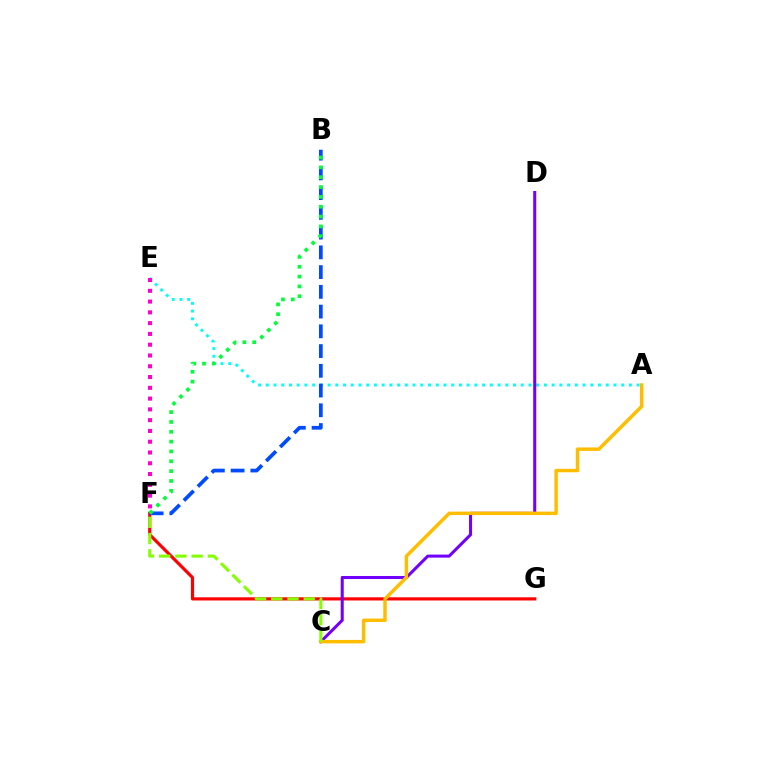{('F', 'G'): [{'color': '#ff0000', 'line_style': 'solid', 'thickness': 2.28}], ('A', 'E'): [{'color': '#00fff6', 'line_style': 'dotted', 'thickness': 2.1}], ('E', 'F'): [{'color': '#ff00cf', 'line_style': 'dotted', 'thickness': 2.93}], ('C', 'D'): [{'color': '#7200ff', 'line_style': 'solid', 'thickness': 2.19}], ('A', 'C'): [{'color': '#ffbd00', 'line_style': 'solid', 'thickness': 2.49}], ('B', 'F'): [{'color': '#004bff', 'line_style': 'dashed', 'thickness': 2.68}, {'color': '#00ff39', 'line_style': 'dotted', 'thickness': 2.67}], ('C', 'F'): [{'color': '#84ff00', 'line_style': 'dashed', 'thickness': 2.21}]}